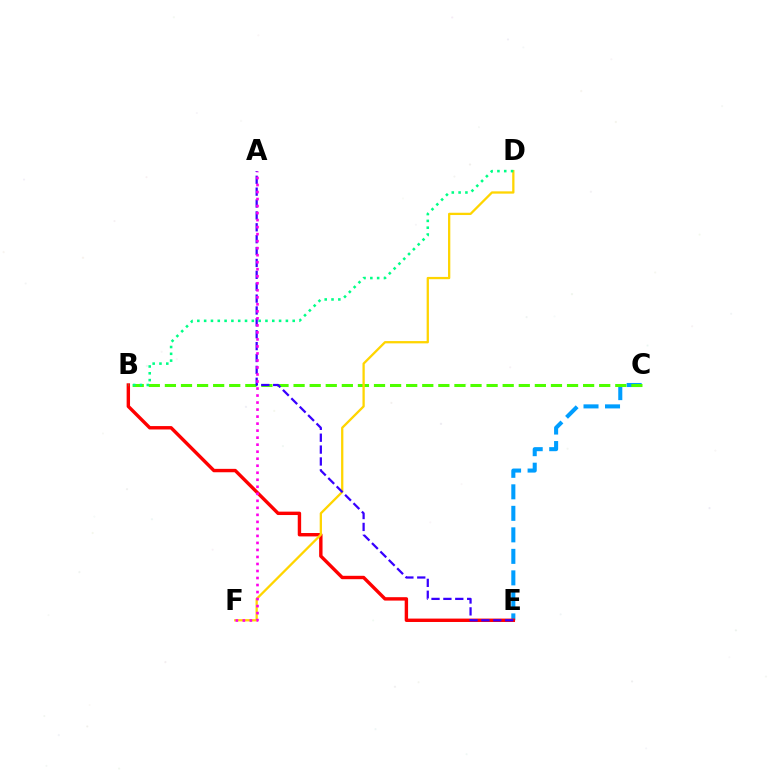{('C', 'E'): [{'color': '#009eff', 'line_style': 'dashed', 'thickness': 2.92}], ('B', 'C'): [{'color': '#4fff00', 'line_style': 'dashed', 'thickness': 2.19}], ('B', 'E'): [{'color': '#ff0000', 'line_style': 'solid', 'thickness': 2.45}], ('D', 'F'): [{'color': '#ffd500', 'line_style': 'solid', 'thickness': 1.65}], ('B', 'D'): [{'color': '#00ff86', 'line_style': 'dotted', 'thickness': 1.85}], ('A', 'E'): [{'color': '#3700ff', 'line_style': 'dashed', 'thickness': 1.61}], ('A', 'F'): [{'color': '#ff00ed', 'line_style': 'dotted', 'thickness': 1.91}]}